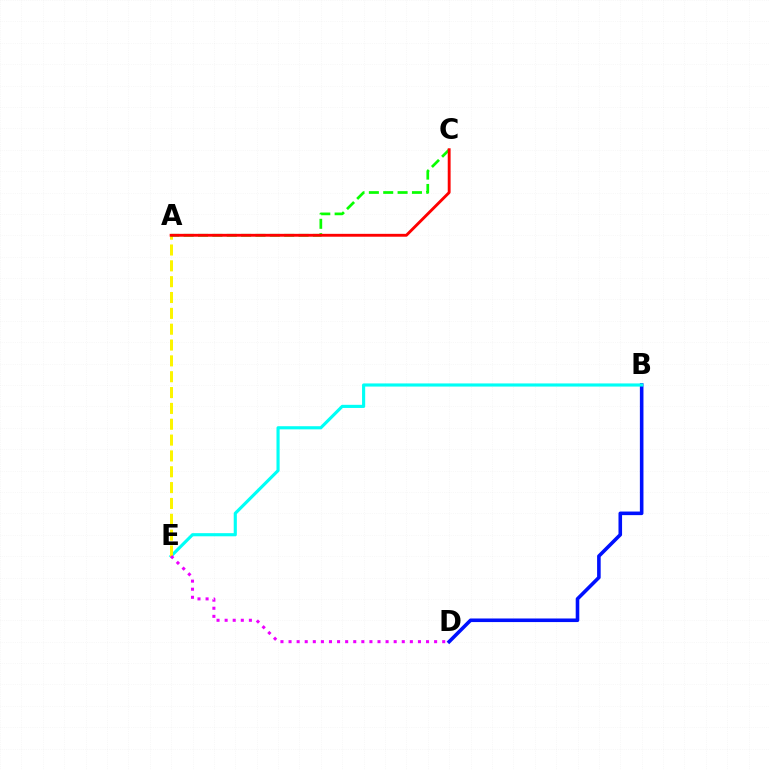{('B', 'D'): [{'color': '#0010ff', 'line_style': 'solid', 'thickness': 2.58}], ('B', 'E'): [{'color': '#00fff6', 'line_style': 'solid', 'thickness': 2.26}], ('A', 'E'): [{'color': '#fcf500', 'line_style': 'dashed', 'thickness': 2.15}], ('D', 'E'): [{'color': '#ee00ff', 'line_style': 'dotted', 'thickness': 2.2}], ('A', 'C'): [{'color': '#08ff00', 'line_style': 'dashed', 'thickness': 1.95}, {'color': '#ff0000', 'line_style': 'solid', 'thickness': 2.07}]}